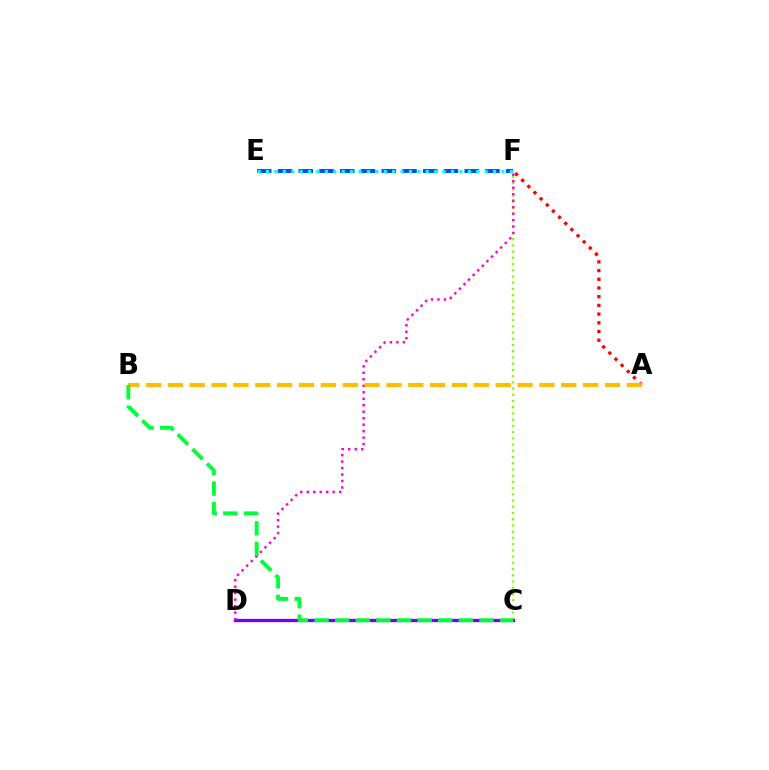{('C', 'F'): [{'color': '#84ff00', 'line_style': 'dotted', 'thickness': 1.69}], ('C', 'D'): [{'color': '#7200ff', 'line_style': 'solid', 'thickness': 2.36}], ('E', 'F'): [{'color': '#004bff', 'line_style': 'dashed', 'thickness': 2.82}, {'color': '#00fff6', 'line_style': 'dotted', 'thickness': 2.28}], ('A', 'F'): [{'color': '#ff0000', 'line_style': 'dotted', 'thickness': 2.36}], ('D', 'F'): [{'color': '#ff00cf', 'line_style': 'dotted', 'thickness': 1.76}], ('A', 'B'): [{'color': '#ffbd00', 'line_style': 'dashed', 'thickness': 2.97}], ('B', 'C'): [{'color': '#00ff39', 'line_style': 'dashed', 'thickness': 2.8}]}